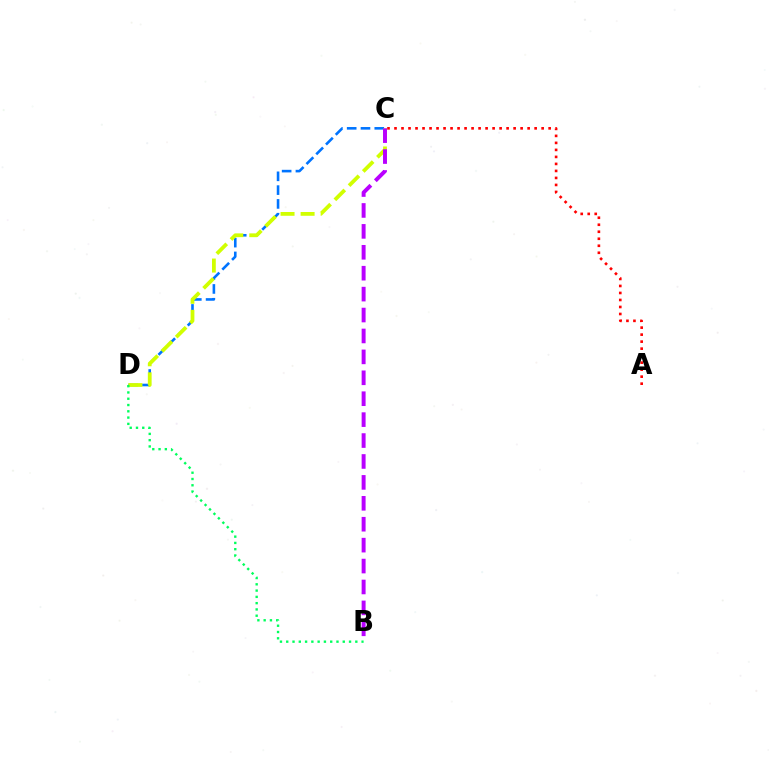{('C', 'D'): [{'color': '#0074ff', 'line_style': 'dashed', 'thickness': 1.87}, {'color': '#d1ff00', 'line_style': 'dashed', 'thickness': 2.72}], ('A', 'C'): [{'color': '#ff0000', 'line_style': 'dotted', 'thickness': 1.9}], ('B', 'D'): [{'color': '#00ff5c', 'line_style': 'dotted', 'thickness': 1.71}], ('B', 'C'): [{'color': '#b900ff', 'line_style': 'dashed', 'thickness': 2.84}]}